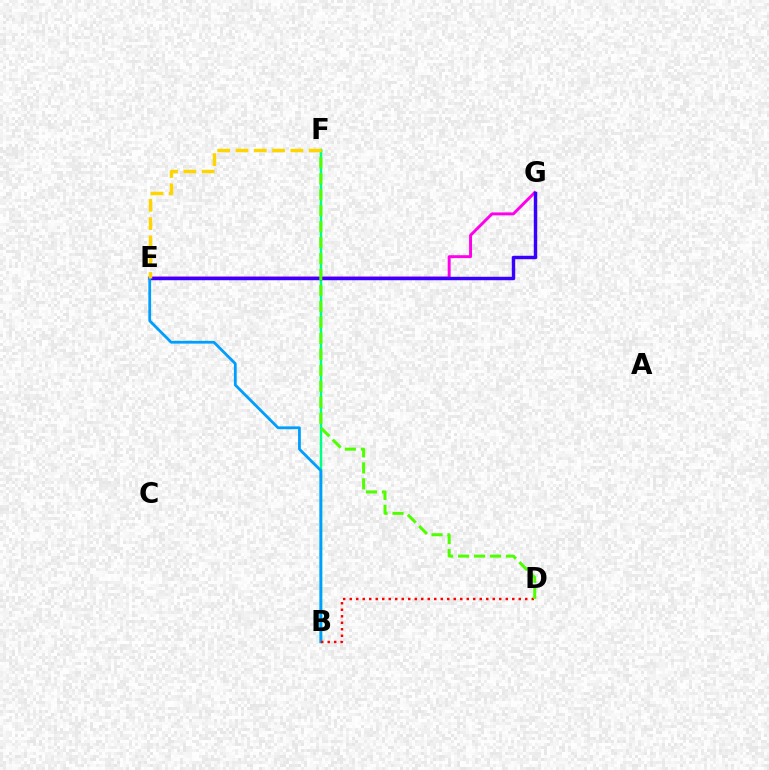{('E', 'G'): [{'color': '#ff00ed', 'line_style': 'solid', 'thickness': 2.12}, {'color': '#3700ff', 'line_style': 'solid', 'thickness': 2.48}], ('B', 'F'): [{'color': '#00ff86', 'line_style': 'solid', 'thickness': 1.8}], ('B', 'E'): [{'color': '#009eff', 'line_style': 'solid', 'thickness': 2.01}], ('B', 'D'): [{'color': '#ff0000', 'line_style': 'dotted', 'thickness': 1.77}], ('D', 'F'): [{'color': '#4fff00', 'line_style': 'dashed', 'thickness': 2.17}], ('E', 'F'): [{'color': '#ffd500', 'line_style': 'dashed', 'thickness': 2.48}]}